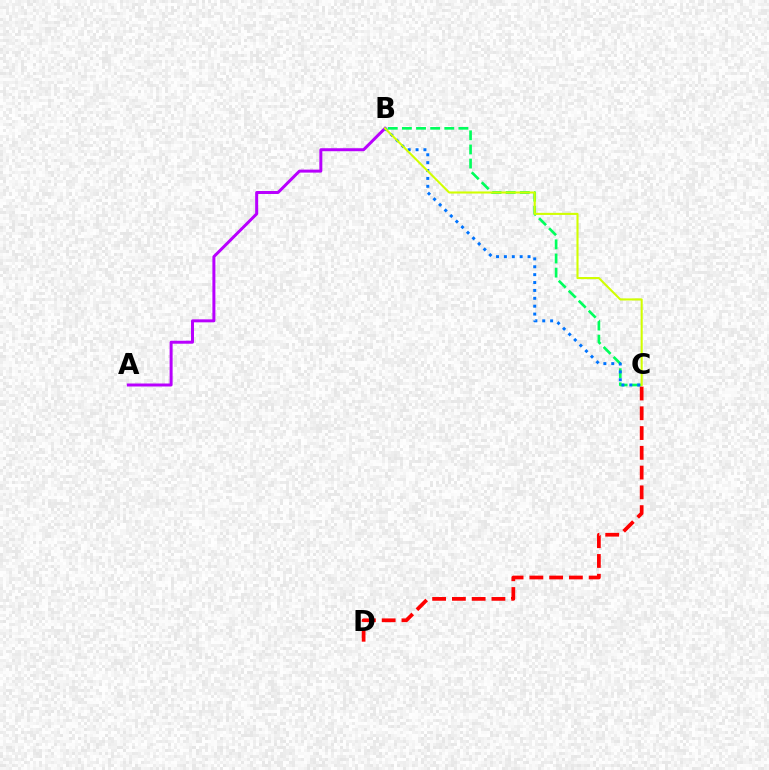{('A', 'B'): [{'color': '#b900ff', 'line_style': 'solid', 'thickness': 2.15}], ('B', 'C'): [{'color': '#00ff5c', 'line_style': 'dashed', 'thickness': 1.92}, {'color': '#0074ff', 'line_style': 'dotted', 'thickness': 2.14}, {'color': '#d1ff00', 'line_style': 'solid', 'thickness': 1.5}], ('C', 'D'): [{'color': '#ff0000', 'line_style': 'dashed', 'thickness': 2.69}]}